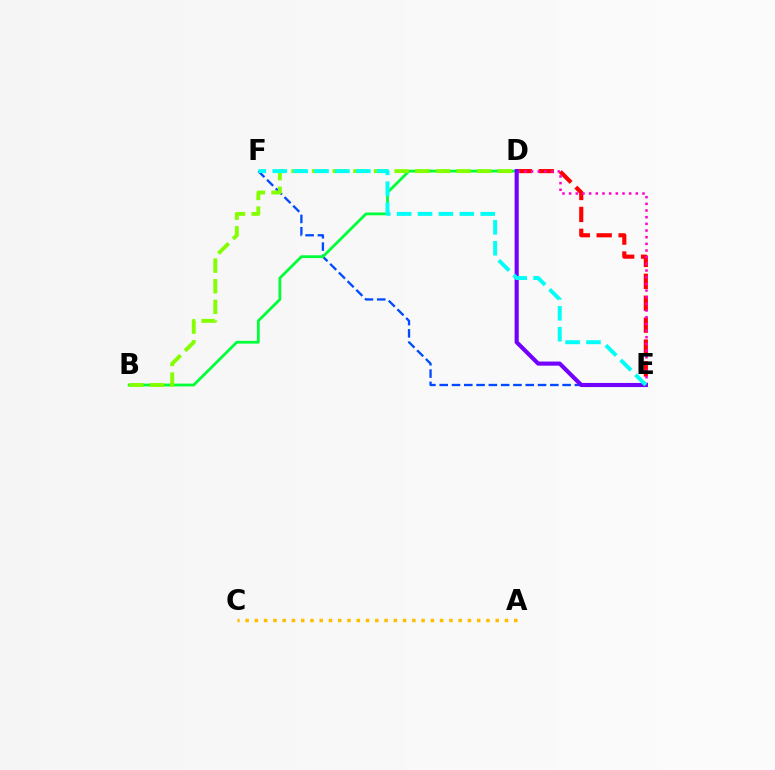{('D', 'E'): [{'color': '#ff0000', 'line_style': 'dashed', 'thickness': 2.98}, {'color': '#ff00cf', 'line_style': 'dotted', 'thickness': 1.81}, {'color': '#7200ff', 'line_style': 'solid', 'thickness': 2.96}], ('E', 'F'): [{'color': '#004bff', 'line_style': 'dashed', 'thickness': 1.67}, {'color': '#00fff6', 'line_style': 'dashed', 'thickness': 2.84}], ('B', 'D'): [{'color': '#00ff39', 'line_style': 'solid', 'thickness': 2.0}, {'color': '#84ff00', 'line_style': 'dashed', 'thickness': 2.8}], ('A', 'C'): [{'color': '#ffbd00', 'line_style': 'dotted', 'thickness': 2.52}]}